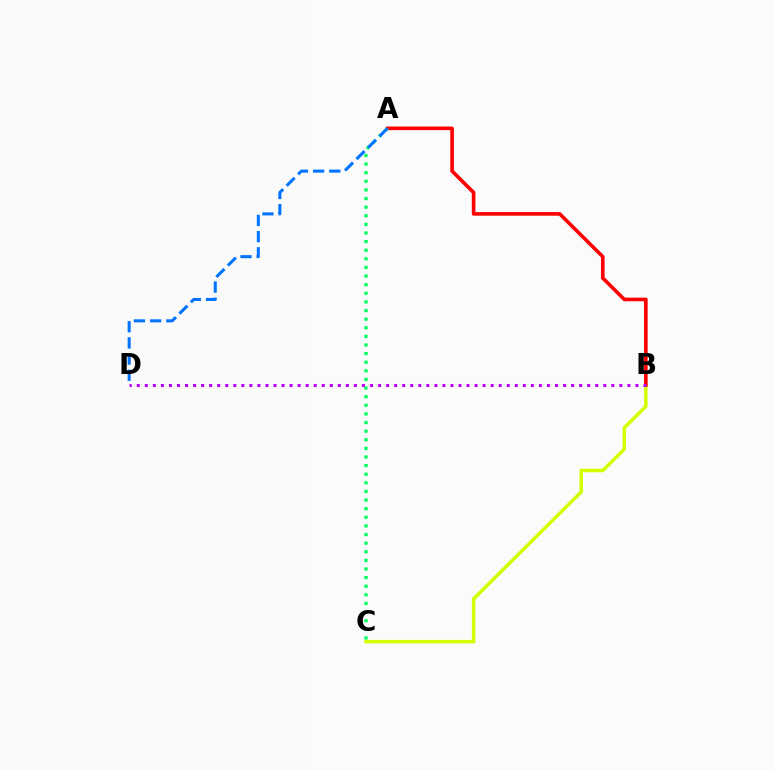{('B', 'C'): [{'color': '#d1ff00', 'line_style': 'solid', 'thickness': 2.52}], ('A', 'B'): [{'color': '#ff0000', 'line_style': 'solid', 'thickness': 2.6}], ('B', 'D'): [{'color': '#b900ff', 'line_style': 'dotted', 'thickness': 2.19}], ('A', 'C'): [{'color': '#00ff5c', 'line_style': 'dotted', 'thickness': 2.34}], ('A', 'D'): [{'color': '#0074ff', 'line_style': 'dashed', 'thickness': 2.2}]}